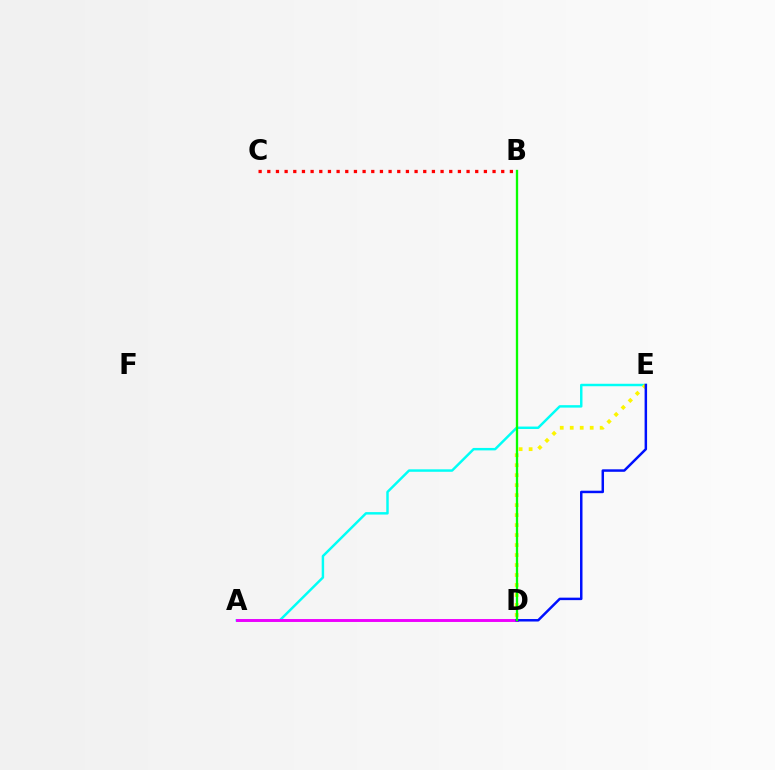{('A', 'E'): [{'color': '#00fff6', 'line_style': 'solid', 'thickness': 1.77}], ('D', 'E'): [{'color': '#fcf500', 'line_style': 'dotted', 'thickness': 2.71}, {'color': '#0010ff', 'line_style': 'solid', 'thickness': 1.79}], ('A', 'D'): [{'color': '#ee00ff', 'line_style': 'solid', 'thickness': 2.1}], ('B', 'C'): [{'color': '#ff0000', 'line_style': 'dotted', 'thickness': 2.35}], ('B', 'D'): [{'color': '#08ff00', 'line_style': 'solid', 'thickness': 1.68}]}